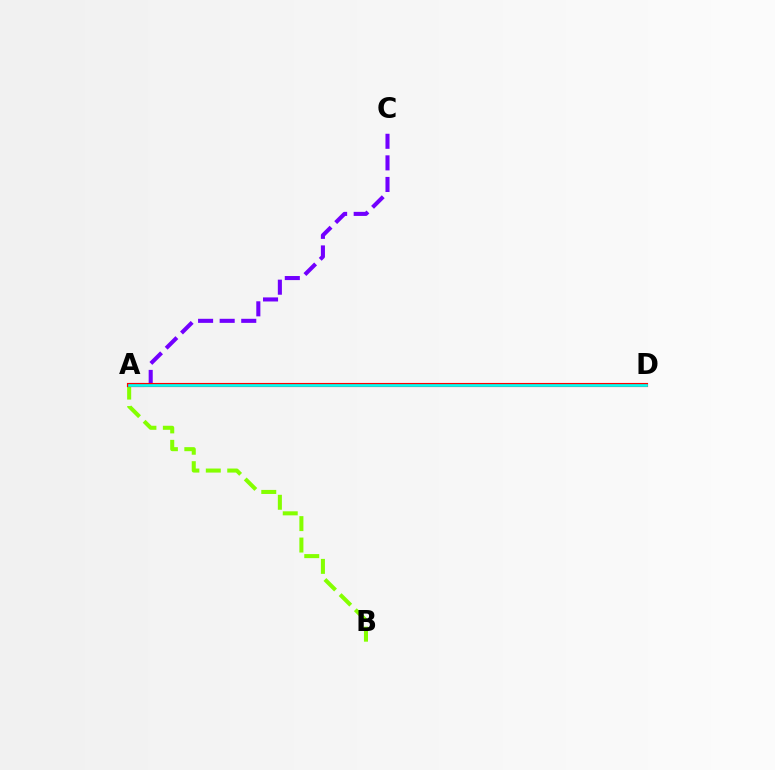{('A', 'B'): [{'color': '#84ff00', 'line_style': 'dashed', 'thickness': 2.91}], ('A', 'C'): [{'color': '#7200ff', 'line_style': 'dashed', 'thickness': 2.93}], ('A', 'D'): [{'color': '#ff0000', 'line_style': 'solid', 'thickness': 2.97}, {'color': '#00fff6', 'line_style': 'solid', 'thickness': 1.93}]}